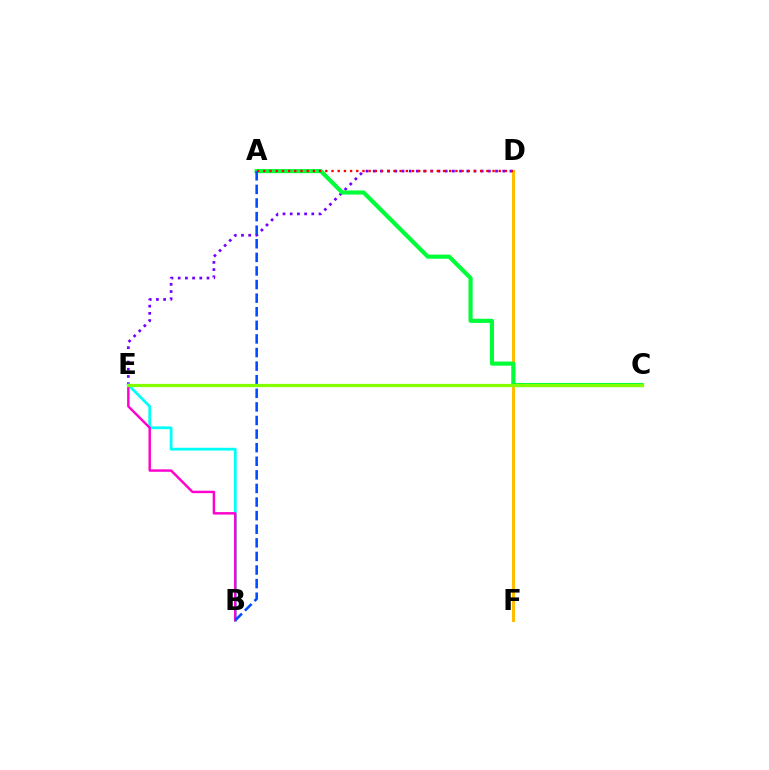{('D', 'E'): [{'color': '#7200ff', 'line_style': 'dotted', 'thickness': 1.96}], ('B', 'E'): [{'color': '#00fff6', 'line_style': 'solid', 'thickness': 2.0}, {'color': '#ff00cf', 'line_style': 'solid', 'thickness': 1.76}], ('D', 'F'): [{'color': '#ffbd00', 'line_style': 'solid', 'thickness': 2.15}], ('A', 'C'): [{'color': '#00ff39', 'line_style': 'solid', 'thickness': 2.98}], ('A', 'B'): [{'color': '#004bff', 'line_style': 'dashed', 'thickness': 1.85}], ('C', 'E'): [{'color': '#84ff00', 'line_style': 'solid', 'thickness': 2.32}], ('A', 'D'): [{'color': '#ff0000', 'line_style': 'dotted', 'thickness': 1.68}]}